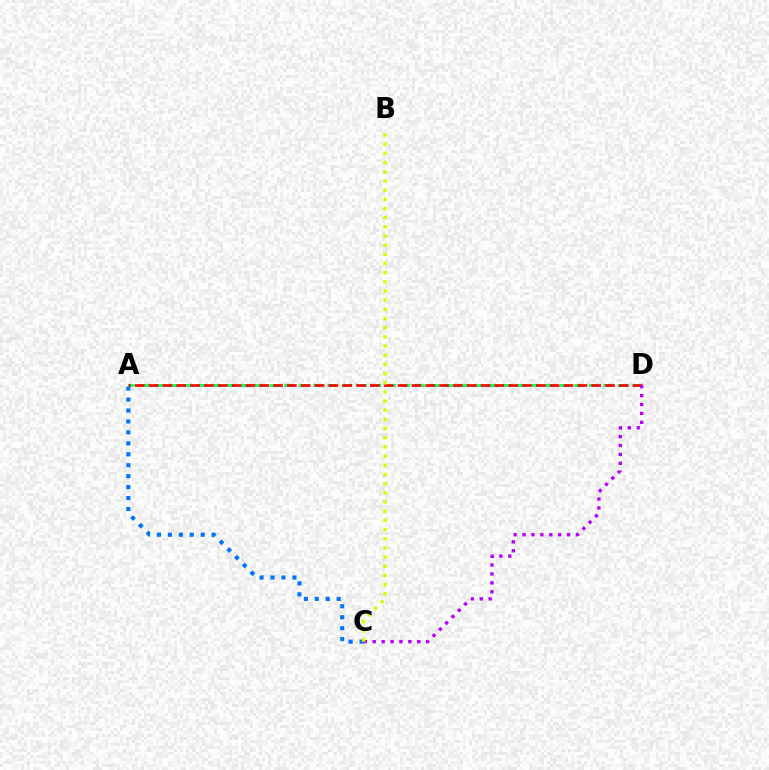{('A', 'D'): [{'color': '#00ff5c', 'line_style': 'dashed', 'thickness': 1.97}, {'color': '#ff0000', 'line_style': 'dashed', 'thickness': 1.88}], ('A', 'C'): [{'color': '#0074ff', 'line_style': 'dotted', 'thickness': 2.97}], ('C', 'D'): [{'color': '#b900ff', 'line_style': 'dotted', 'thickness': 2.42}], ('B', 'C'): [{'color': '#d1ff00', 'line_style': 'dotted', 'thickness': 2.49}]}